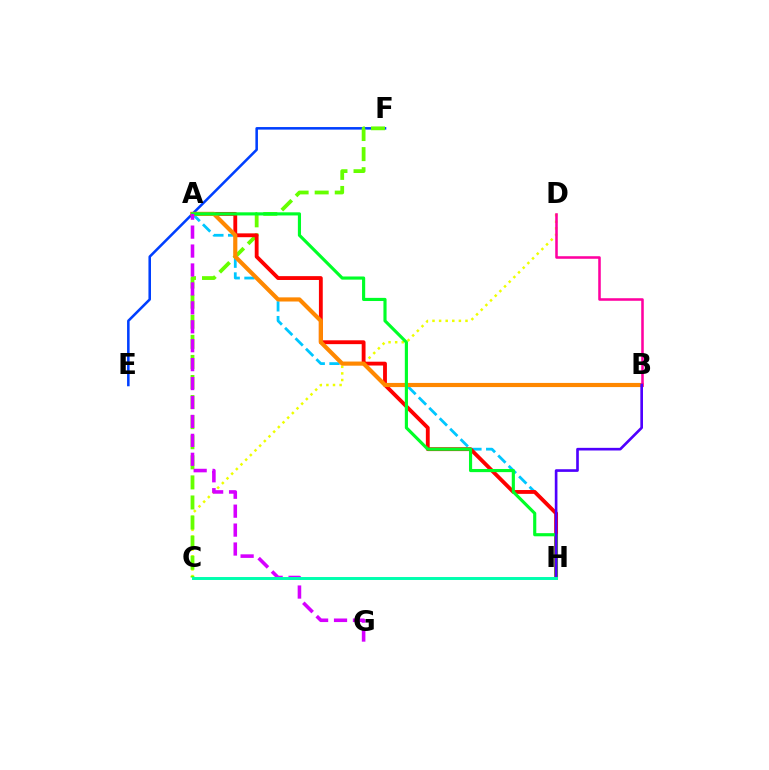{('C', 'D'): [{'color': '#eeff00', 'line_style': 'dotted', 'thickness': 1.79}], ('E', 'F'): [{'color': '#003fff', 'line_style': 'solid', 'thickness': 1.84}], ('A', 'H'): [{'color': '#00c7ff', 'line_style': 'dashed', 'thickness': 2.01}, {'color': '#ff0000', 'line_style': 'solid', 'thickness': 2.76}, {'color': '#00ff27', 'line_style': 'solid', 'thickness': 2.26}], ('C', 'F'): [{'color': '#66ff00', 'line_style': 'dashed', 'thickness': 2.73}], ('A', 'B'): [{'color': '#ff8800', 'line_style': 'solid', 'thickness': 2.99}], ('B', 'D'): [{'color': '#ff00a0', 'line_style': 'solid', 'thickness': 1.84}], ('A', 'G'): [{'color': '#d600ff', 'line_style': 'dashed', 'thickness': 2.57}], ('B', 'H'): [{'color': '#4f00ff', 'line_style': 'solid', 'thickness': 1.91}], ('C', 'H'): [{'color': '#00ffaf', 'line_style': 'solid', 'thickness': 2.13}]}